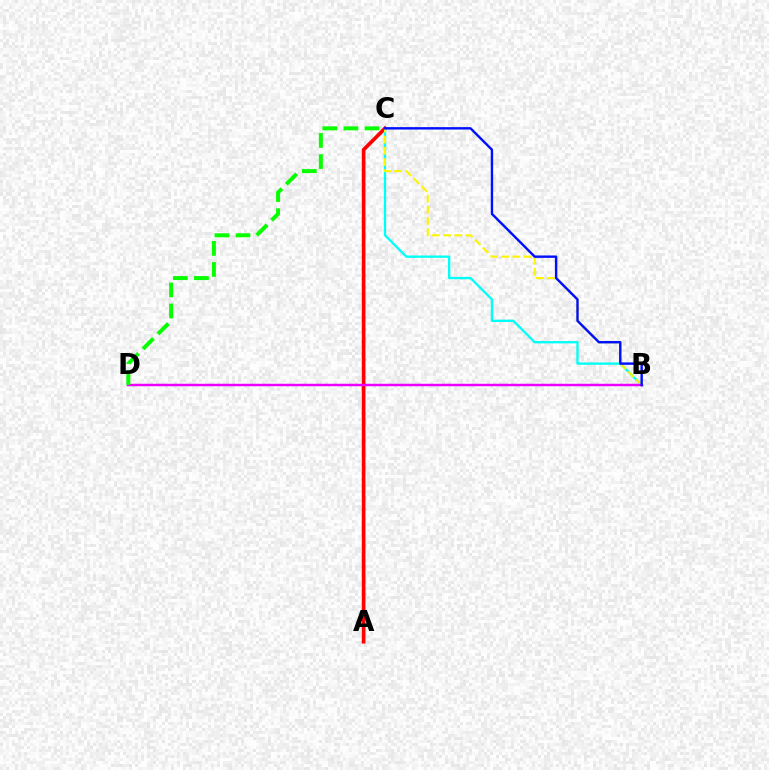{('B', 'C'): [{'color': '#00fff6', 'line_style': 'solid', 'thickness': 1.68}, {'color': '#fcf500', 'line_style': 'dashed', 'thickness': 1.52}, {'color': '#0010ff', 'line_style': 'solid', 'thickness': 1.73}], ('A', 'C'): [{'color': '#ff0000', 'line_style': 'solid', 'thickness': 2.65}], ('B', 'D'): [{'color': '#ee00ff', 'line_style': 'solid', 'thickness': 1.78}], ('C', 'D'): [{'color': '#08ff00', 'line_style': 'dashed', 'thickness': 2.86}]}